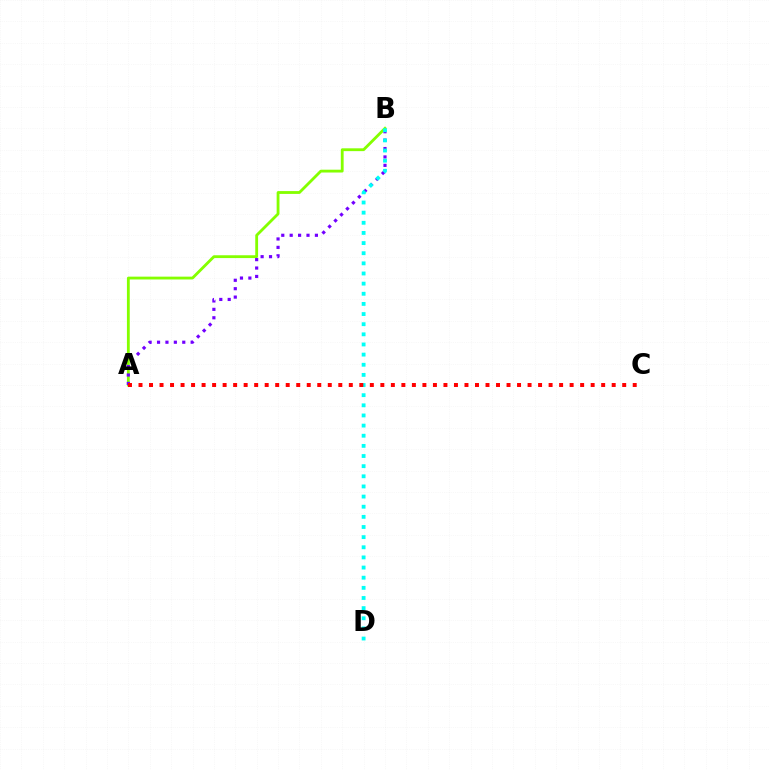{('A', 'B'): [{'color': '#84ff00', 'line_style': 'solid', 'thickness': 2.03}, {'color': '#7200ff', 'line_style': 'dotted', 'thickness': 2.28}], ('B', 'D'): [{'color': '#00fff6', 'line_style': 'dotted', 'thickness': 2.76}], ('A', 'C'): [{'color': '#ff0000', 'line_style': 'dotted', 'thickness': 2.86}]}